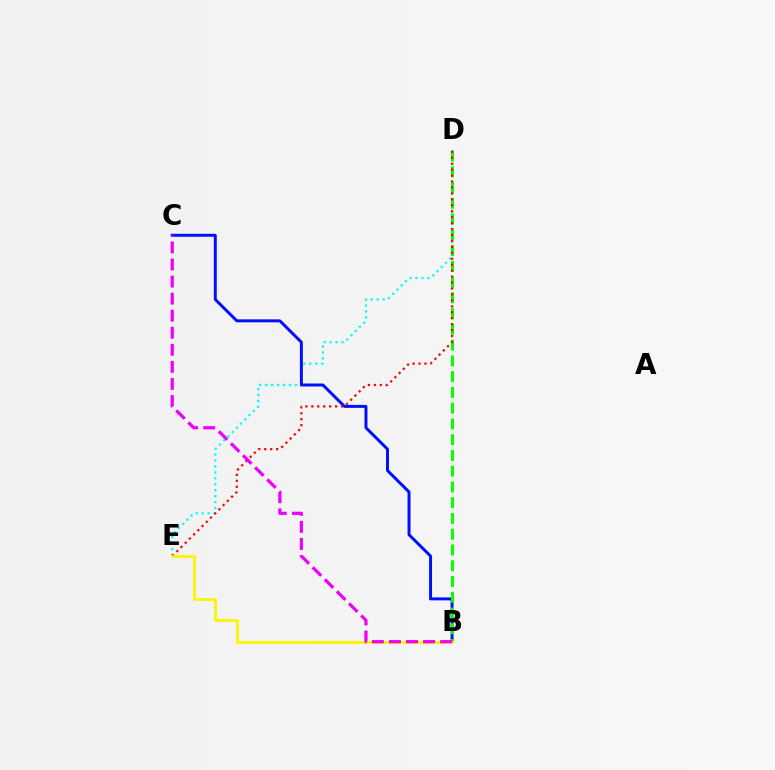{('D', 'E'): [{'color': '#00fff6', 'line_style': 'dotted', 'thickness': 1.62}, {'color': '#ff0000', 'line_style': 'dotted', 'thickness': 1.61}], ('B', 'C'): [{'color': '#0010ff', 'line_style': 'solid', 'thickness': 2.14}, {'color': '#ee00ff', 'line_style': 'dashed', 'thickness': 2.32}], ('B', 'D'): [{'color': '#08ff00', 'line_style': 'dashed', 'thickness': 2.14}], ('B', 'E'): [{'color': '#fcf500', 'line_style': 'solid', 'thickness': 1.99}]}